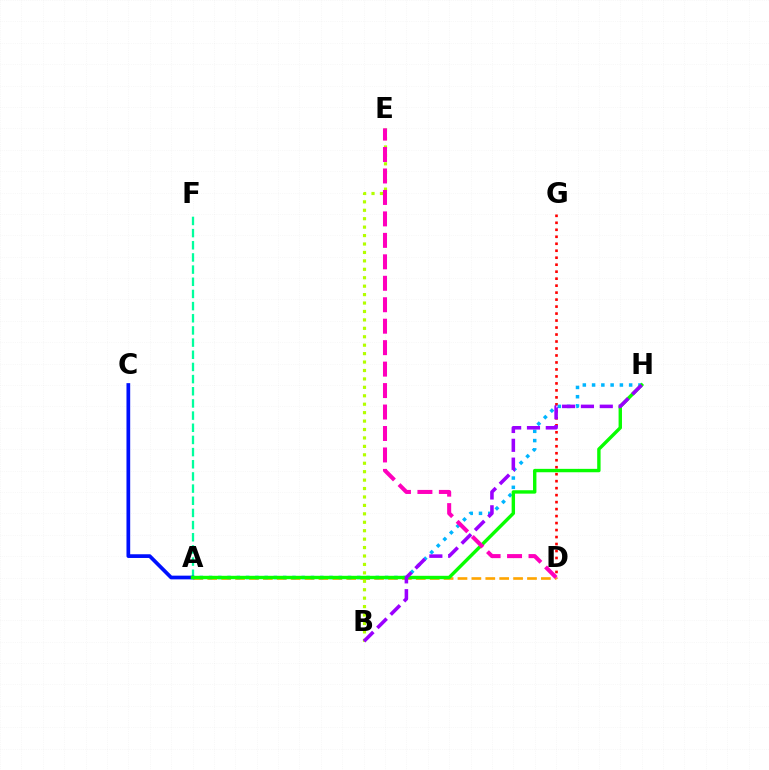{('A', 'F'): [{'color': '#00ff9d', 'line_style': 'dashed', 'thickness': 1.65}], ('D', 'G'): [{'color': '#ff0000', 'line_style': 'dotted', 'thickness': 1.9}], ('B', 'E'): [{'color': '#b3ff00', 'line_style': 'dotted', 'thickness': 2.29}], ('A', 'D'): [{'color': '#ffa500', 'line_style': 'dashed', 'thickness': 1.89}], ('A', 'C'): [{'color': '#0010ff', 'line_style': 'solid', 'thickness': 2.67}], ('A', 'H'): [{'color': '#00b5ff', 'line_style': 'dotted', 'thickness': 2.52}, {'color': '#08ff00', 'line_style': 'solid', 'thickness': 2.44}], ('B', 'H'): [{'color': '#9b00ff', 'line_style': 'dashed', 'thickness': 2.56}], ('D', 'E'): [{'color': '#ff00bd', 'line_style': 'dashed', 'thickness': 2.92}]}